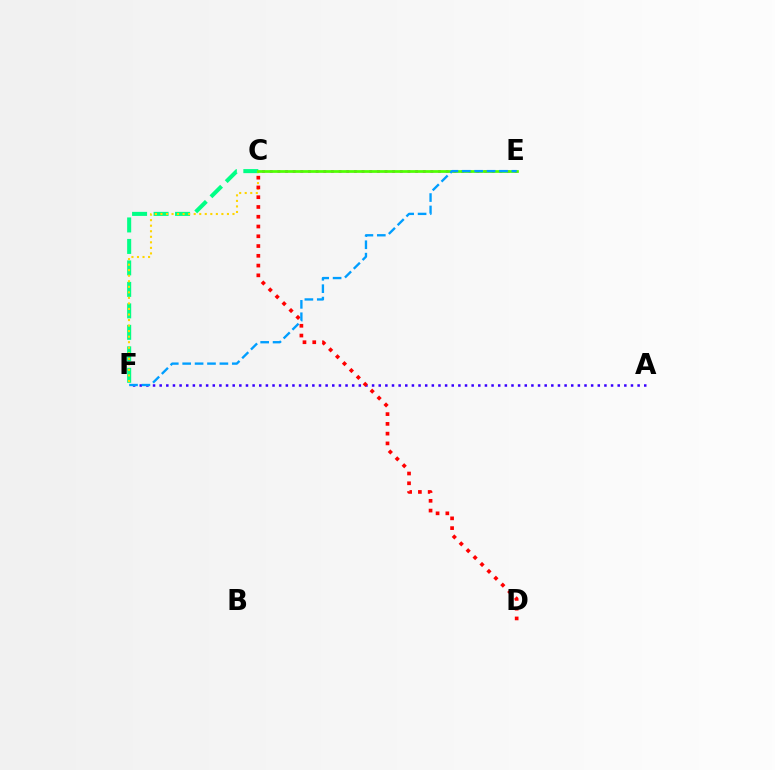{('C', 'F'): [{'color': '#00ff86', 'line_style': 'dashed', 'thickness': 2.92}, {'color': '#ffd500', 'line_style': 'dotted', 'thickness': 1.51}], ('C', 'E'): [{'color': '#ff00ed', 'line_style': 'dotted', 'thickness': 2.08}, {'color': '#4fff00', 'line_style': 'solid', 'thickness': 1.97}], ('A', 'F'): [{'color': '#3700ff', 'line_style': 'dotted', 'thickness': 1.8}], ('C', 'D'): [{'color': '#ff0000', 'line_style': 'dotted', 'thickness': 2.65}], ('E', 'F'): [{'color': '#009eff', 'line_style': 'dashed', 'thickness': 1.68}]}